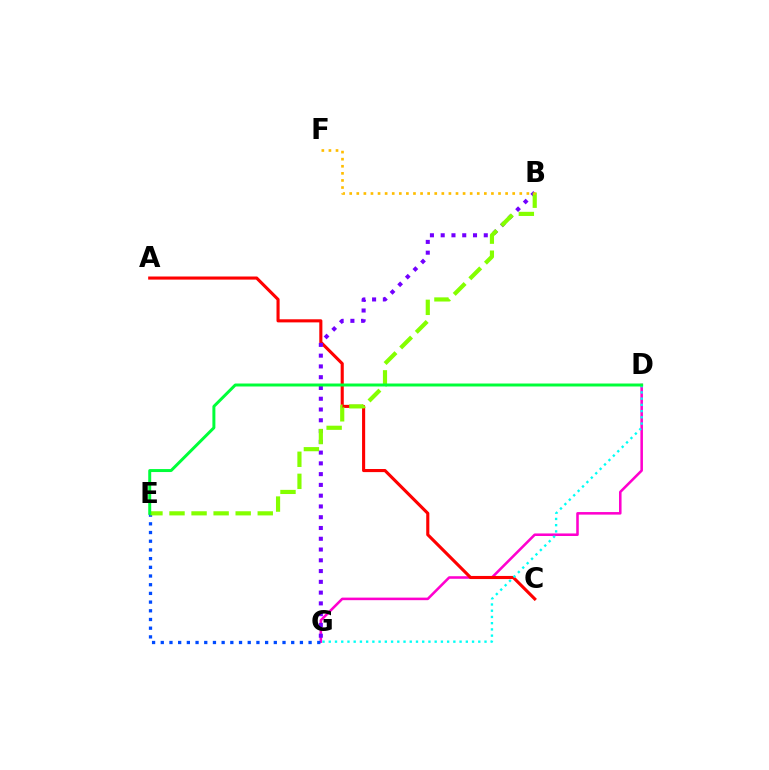{('D', 'G'): [{'color': '#ff00cf', 'line_style': 'solid', 'thickness': 1.84}, {'color': '#00fff6', 'line_style': 'dotted', 'thickness': 1.69}], ('A', 'C'): [{'color': '#ff0000', 'line_style': 'solid', 'thickness': 2.24}], ('B', 'G'): [{'color': '#7200ff', 'line_style': 'dotted', 'thickness': 2.93}], ('E', 'G'): [{'color': '#004bff', 'line_style': 'dotted', 'thickness': 2.36}], ('B', 'E'): [{'color': '#84ff00', 'line_style': 'dashed', 'thickness': 3.0}], ('B', 'F'): [{'color': '#ffbd00', 'line_style': 'dotted', 'thickness': 1.93}], ('D', 'E'): [{'color': '#00ff39', 'line_style': 'solid', 'thickness': 2.14}]}